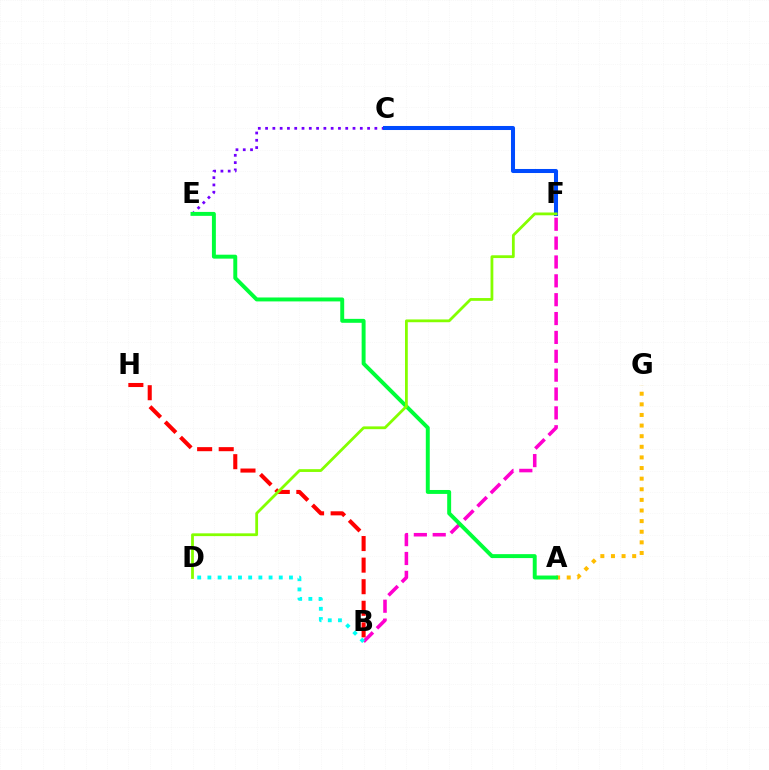{('B', 'H'): [{'color': '#ff0000', 'line_style': 'dashed', 'thickness': 2.93}], ('B', 'F'): [{'color': '#ff00cf', 'line_style': 'dashed', 'thickness': 2.56}], ('A', 'G'): [{'color': '#ffbd00', 'line_style': 'dotted', 'thickness': 2.88}], ('C', 'E'): [{'color': '#7200ff', 'line_style': 'dotted', 'thickness': 1.98}], ('B', 'D'): [{'color': '#00fff6', 'line_style': 'dotted', 'thickness': 2.77}], ('C', 'F'): [{'color': '#004bff', 'line_style': 'solid', 'thickness': 2.91}], ('A', 'E'): [{'color': '#00ff39', 'line_style': 'solid', 'thickness': 2.84}], ('D', 'F'): [{'color': '#84ff00', 'line_style': 'solid', 'thickness': 2.0}]}